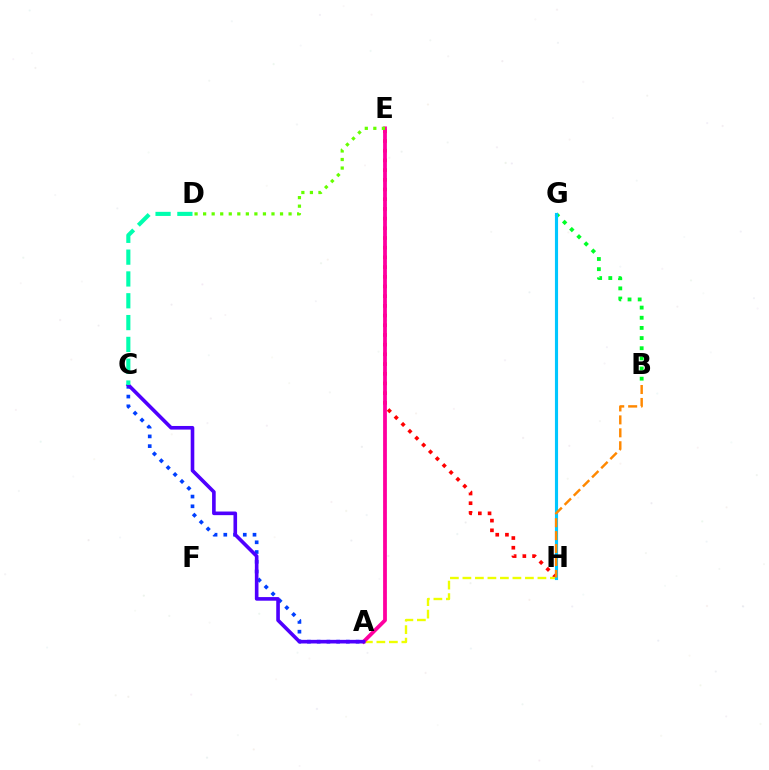{('B', 'G'): [{'color': '#00ff27', 'line_style': 'dotted', 'thickness': 2.76}], ('A', 'E'): [{'color': '#d600ff', 'line_style': 'dotted', 'thickness': 1.55}, {'color': '#ff00a0', 'line_style': 'solid', 'thickness': 2.72}], ('A', 'C'): [{'color': '#003fff', 'line_style': 'dotted', 'thickness': 2.65}, {'color': '#4f00ff', 'line_style': 'solid', 'thickness': 2.61}], ('E', 'H'): [{'color': '#ff0000', 'line_style': 'dotted', 'thickness': 2.64}], ('A', 'H'): [{'color': '#eeff00', 'line_style': 'dashed', 'thickness': 1.7}], ('G', 'H'): [{'color': '#00c7ff', 'line_style': 'solid', 'thickness': 2.26}], ('B', 'H'): [{'color': '#ff8800', 'line_style': 'dashed', 'thickness': 1.76}], ('D', 'E'): [{'color': '#66ff00', 'line_style': 'dotted', 'thickness': 2.32}], ('C', 'D'): [{'color': '#00ffaf', 'line_style': 'dashed', 'thickness': 2.96}]}